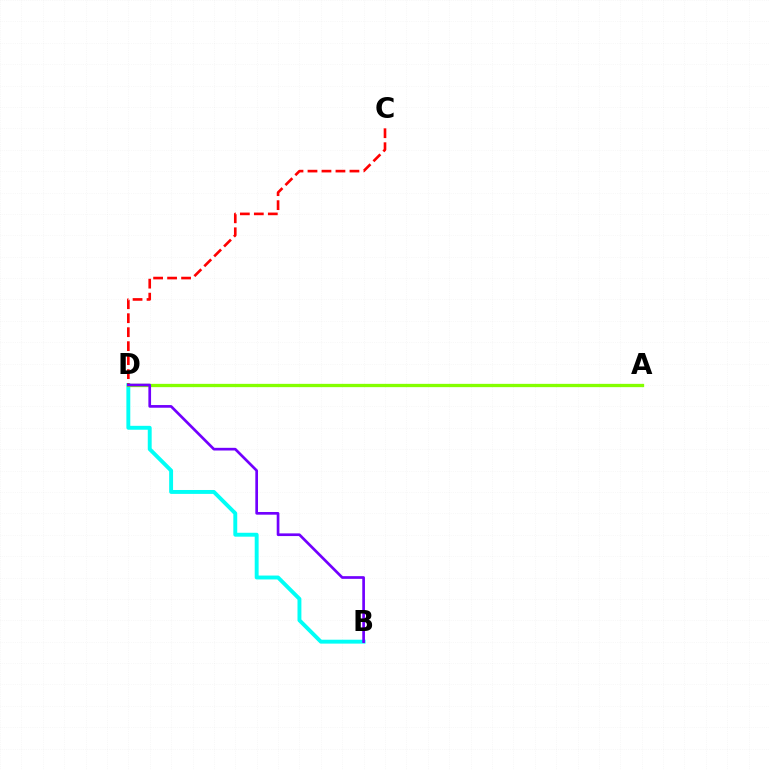{('B', 'D'): [{'color': '#00fff6', 'line_style': 'solid', 'thickness': 2.81}, {'color': '#7200ff', 'line_style': 'solid', 'thickness': 1.93}], ('A', 'D'): [{'color': '#84ff00', 'line_style': 'solid', 'thickness': 2.37}], ('C', 'D'): [{'color': '#ff0000', 'line_style': 'dashed', 'thickness': 1.9}]}